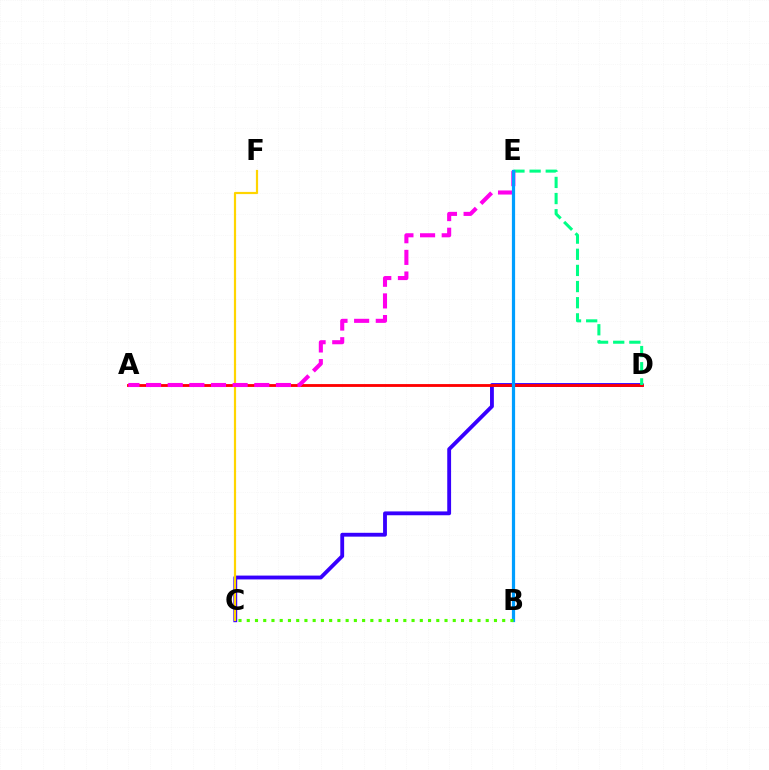{('C', 'D'): [{'color': '#3700ff', 'line_style': 'solid', 'thickness': 2.76}], ('C', 'F'): [{'color': '#ffd500', 'line_style': 'solid', 'thickness': 1.58}], ('A', 'D'): [{'color': '#ff0000', 'line_style': 'solid', 'thickness': 2.04}], ('D', 'E'): [{'color': '#00ff86', 'line_style': 'dashed', 'thickness': 2.19}], ('A', 'E'): [{'color': '#ff00ed', 'line_style': 'dashed', 'thickness': 2.94}], ('B', 'E'): [{'color': '#009eff', 'line_style': 'solid', 'thickness': 2.31}], ('B', 'C'): [{'color': '#4fff00', 'line_style': 'dotted', 'thickness': 2.24}]}